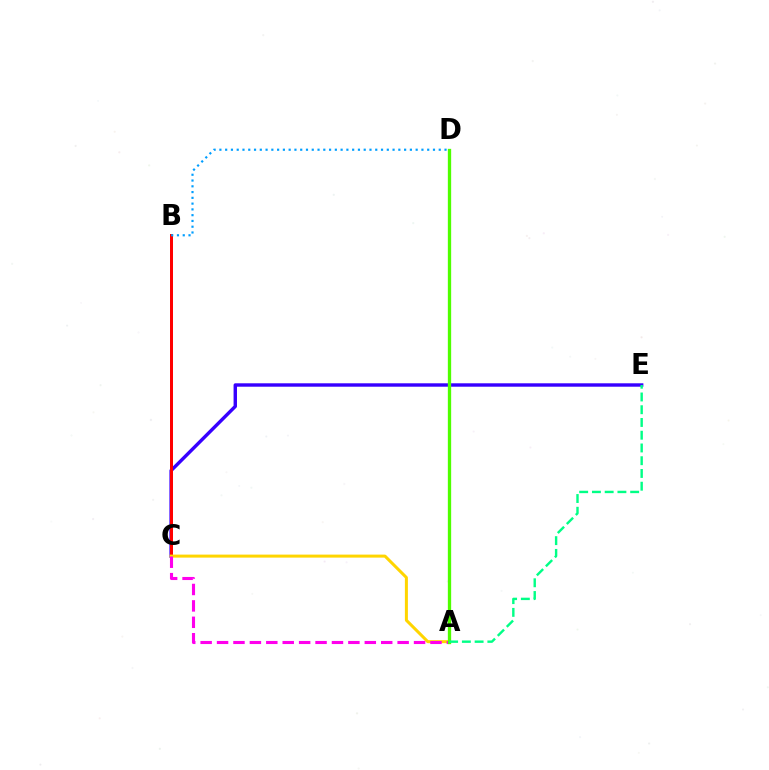{('C', 'E'): [{'color': '#3700ff', 'line_style': 'solid', 'thickness': 2.46}], ('B', 'C'): [{'color': '#ff0000', 'line_style': 'solid', 'thickness': 2.15}], ('A', 'C'): [{'color': '#ffd500', 'line_style': 'solid', 'thickness': 2.17}, {'color': '#ff00ed', 'line_style': 'dashed', 'thickness': 2.23}], ('B', 'D'): [{'color': '#009eff', 'line_style': 'dotted', 'thickness': 1.57}], ('A', 'D'): [{'color': '#4fff00', 'line_style': 'solid', 'thickness': 2.39}], ('A', 'E'): [{'color': '#00ff86', 'line_style': 'dashed', 'thickness': 1.73}]}